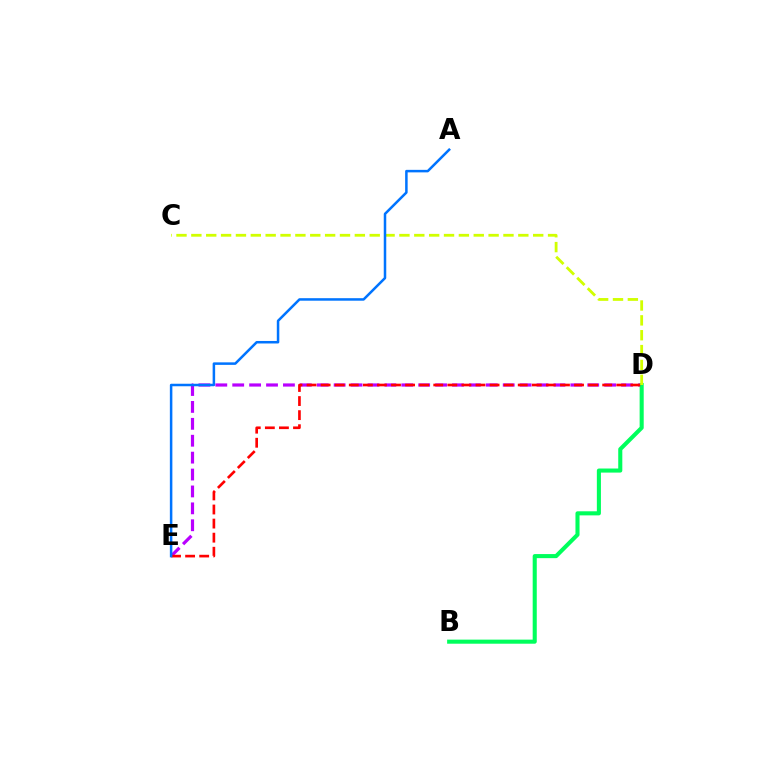{('D', 'E'): [{'color': '#b900ff', 'line_style': 'dashed', 'thickness': 2.3}, {'color': '#ff0000', 'line_style': 'dashed', 'thickness': 1.91}], ('B', 'D'): [{'color': '#00ff5c', 'line_style': 'solid', 'thickness': 2.94}], ('C', 'D'): [{'color': '#d1ff00', 'line_style': 'dashed', 'thickness': 2.02}], ('A', 'E'): [{'color': '#0074ff', 'line_style': 'solid', 'thickness': 1.81}]}